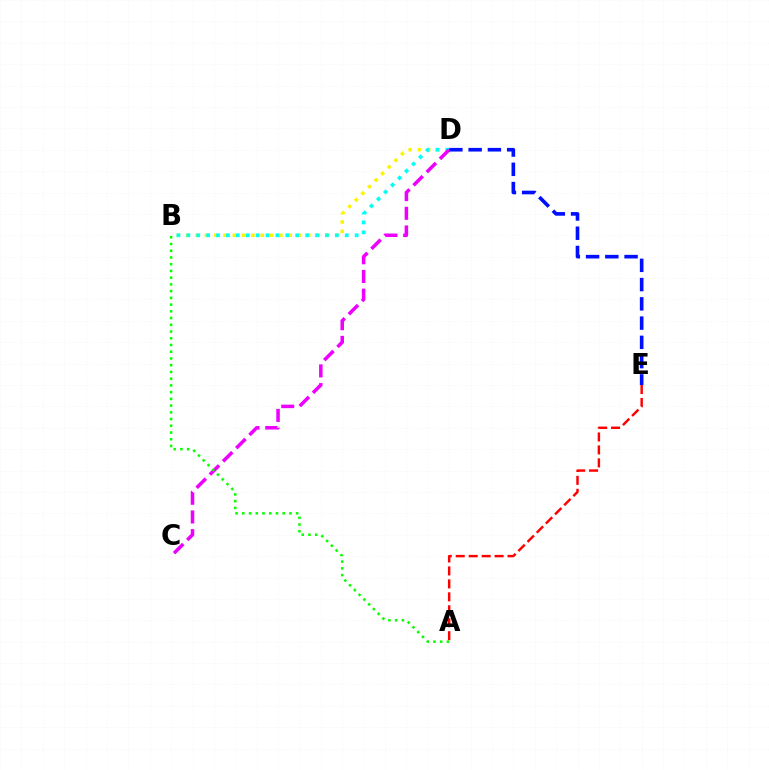{('B', 'D'): [{'color': '#fcf500', 'line_style': 'dotted', 'thickness': 2.53}, {'color': '#00fff6', 'line_style': 'dotted', 'thickness': 2.69}], ('A', 'E'): [{'color': '#ff0000', 'line_style': 'dashed', 'thickness': 1.76}], ('C', 'D'): [{'color': '#ee00ff', 'line_style': 'dashed', 'thickness': 2.54}], ('D', 'E'): [{'color': '#0010ff', 'line_style': 'dashed', 'thickness': 2.62}], ('A', 'B'): [{'color': '#08ff00', 'line_style': 'dotted', 'thickness': 1.83}]}